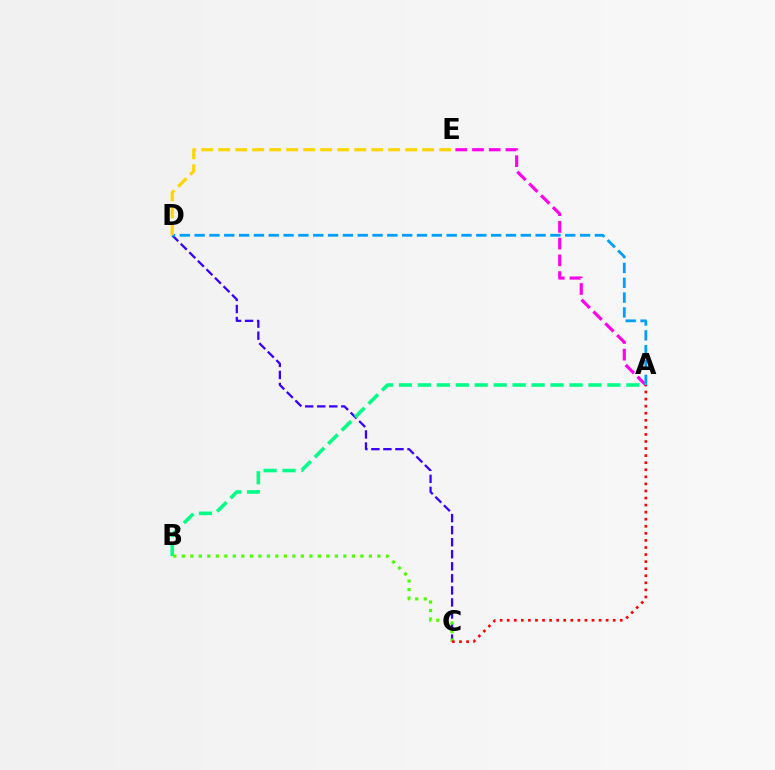{('C', 'D'): [{'color': '#3700ff', 'line_style': 'dashed', 'thickness': 1.64}], ('A', 'E'): [{'color': '#ff00ed', 'line_style': 'dashed', 'thickness': 2.27}], ('A', 'D'): [{'color': '#009eff', 'line_style': 'dashed', 'thickness': 2.01}], ('A', 'B'): [{'color': '#00ff86', 'line_style': 'dashed', 'thickness': 2.58}], ('B', 'C'): [{'color': '#4fff00', 'line_style': 'dotted', 'thickness': 2.31}], ('D', 'E'): [{'color': '#ffd500', 'line_style': 'dashed', 'thickness': 2.31}], ('A', 'C'): [{'color': '#ff0000', 'line_style': 'dotted', 'thickness': 1.92}]}